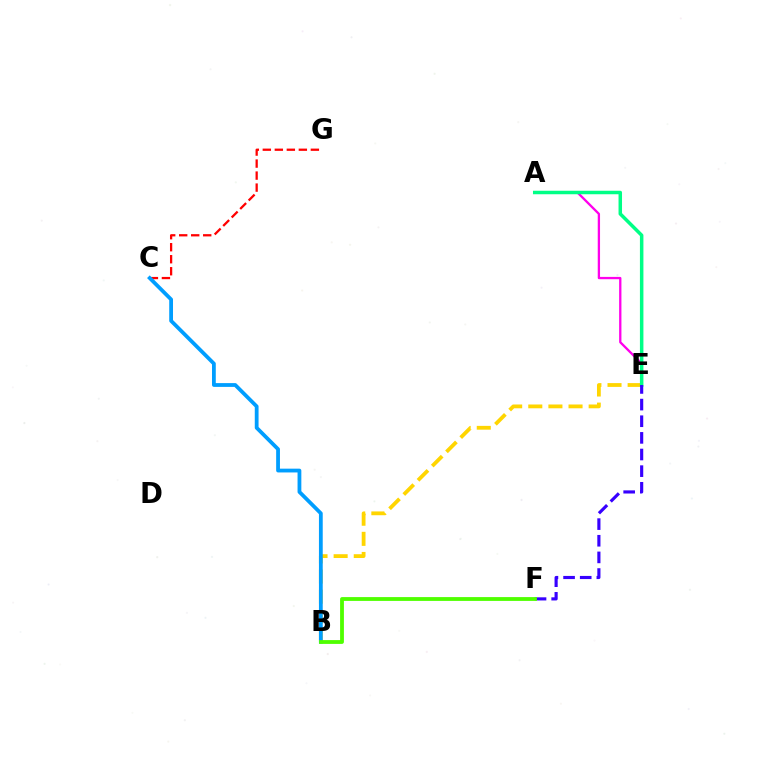{('A', 'E'): [{'color': '#ff00ed', 'line_style': 'solid', 'thickness': 1.66}, {'color': '#00ff86', 'line_style': 'solid', 'thickness': 2.51}], ('B', 'E'): [{'color': '#ffd500', 'line_style': 'dashed', 'thickness': 2.73}], ('C', 'G'): [{'color': '#ff0000', 'line_style': 'dashed', 'thickness': 1.63}], ('E', 'F'): [{'color': '#3700ff', 'line_style': 'dashed', 'thickness': 2.26}], ('B', 'C'): [{'color': '#009eff', 'line_style': 'solid', 'thickness': 2.73}], ('B', 'F'): [{'color': '#4fff00', 'line_style': 'solid', 'thickness': 2.75}]}